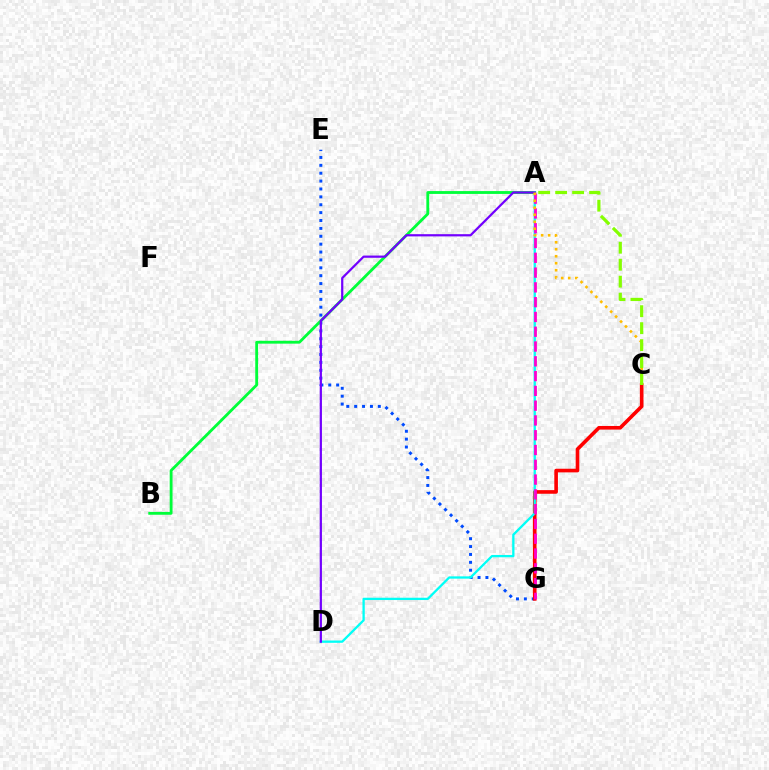{('E', 'G'): [{'color': '#004bff', 'line_style': 'dotted', 'thickness': 2.14}], ('A', 'B'): [{'color': '#00ff39', 'line_style': 'solid', 'thickness': 2.04}], ('C', 'G'): [{'color': '#ff0000', 'line_style': 'solid', 'thickness': 2.61}], ('A', 'D'): [{'color': '#00fff6', 'line_style': 'solid', 'thickness': 1.65}, {'color': '#7200ff', 'line_style': 'solid', 'thickness': 1.6}], ('A', 'G'): [{'color': '#ff00cf', 'line_style': 'dashed', 'thickness': 2.01}], ('A', 'C'): [{'color': '#ffbd00', 'line_style': 'dotted', 'thickness': 1.9}, {'color': '#84ff00', 'line_style': 'dashed', 'thickness': 2.31}]}